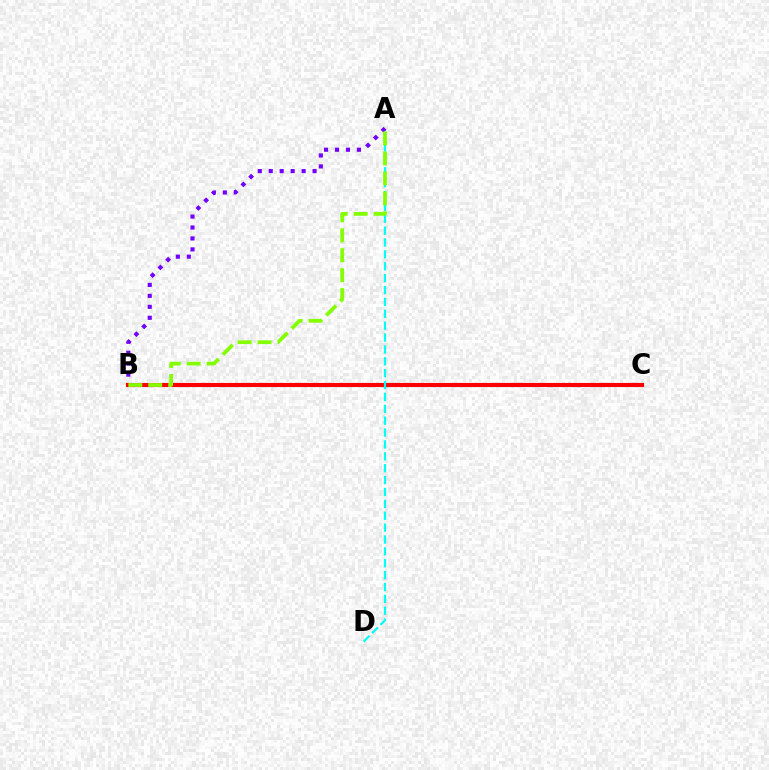{('A', 'B'): [{'color': '#7200ff', 'line_style': 'dotted', 'thickness': 2.98}, {'color': '#84ff00', 'line_style': 'dashed', 'thickness': 2.71}], ('B', 'C'): [{'color': '#ff0000', 'line_style': 'solid', 'thickness': 2.97}], ('A', 'D'): [{'color': '#00fff6', 'line_style': 'dashed', 'thickness': 1.61}]}